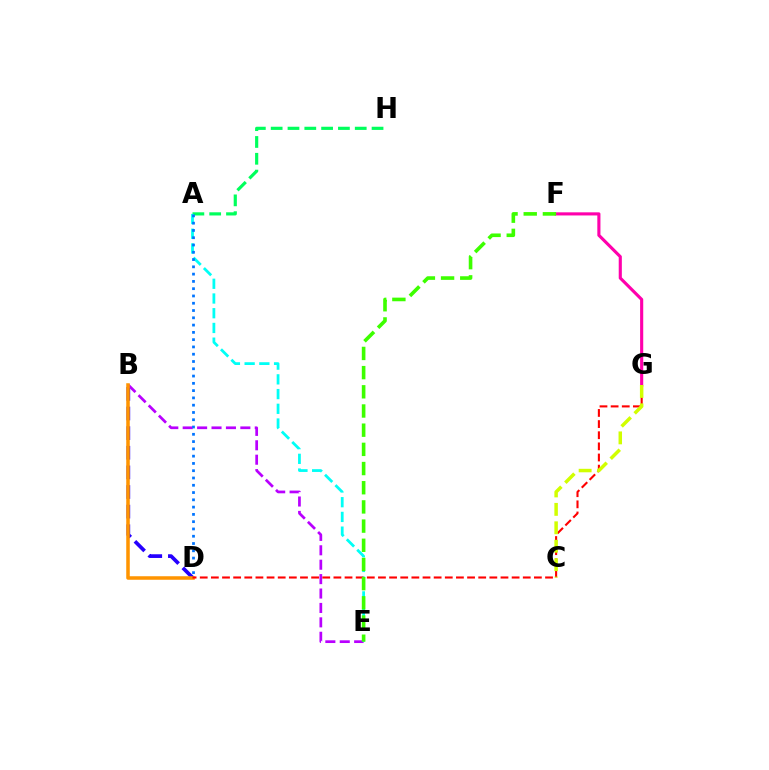{('A', 'H'): [{'color': '#00ff5c', 'line_style': 'dashed', 'thickness': 2.28}], ('B', 'D'): [{'color': '#2500ff', 'line_style': 'dashed', 'thickness': 2.67}, {'color': '#ff9400', 'line_style': 'solid', 'thickness': 2.54}], ('B', 'E'): [{'color': '#b900ff', 'line_style': 'dashed', 'thickness': 1.96}], ('A', 'E'): [{'color': '#00fff6', 'line_style': 'dashed', 'thickness': 2.0}], ('F', 'G'): [{'color': '#ff00ac', 'line_style': 'solid', 'thickness': 2.25}], ('D', 'G'): [{'color': '#ff0000', 'line_style': 'dashed', 'thickness': 1.51}], ('C', 'G'): [{'color': '#d1ff00', 'line_style': 'dashed', 'thickness': 2.5}], ('A', 'D'): [{'color': '#0074ff', 'line_style': 'dotted', 'thickness': 1.98}], ('E', 'F'): [{'color': '#3dff00', 'line_style': 'dashed', 'thickness': 2.61}]}